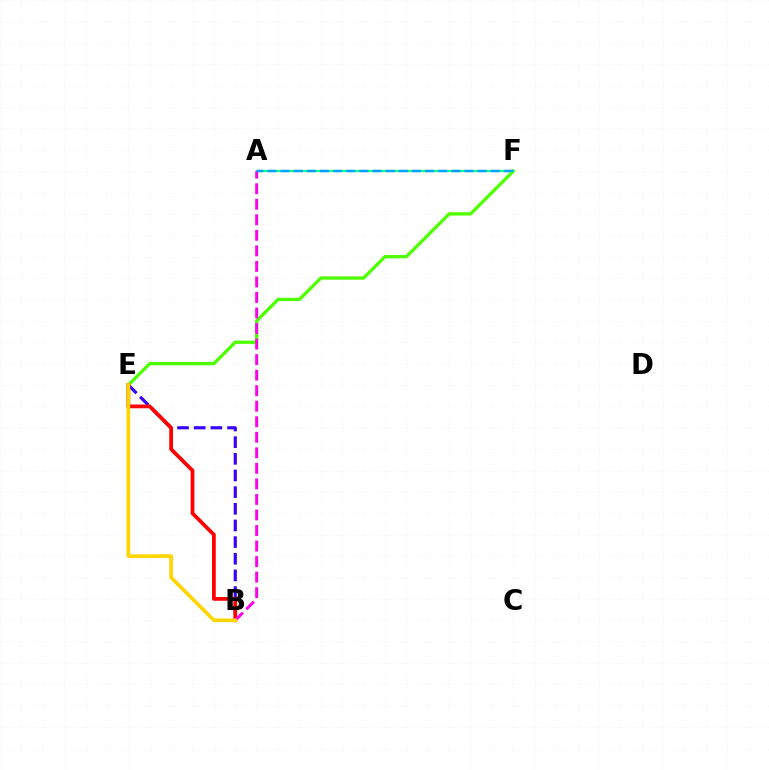{('B', 'E'): [{'color': '#3700ff', 'line_style': 'dashed', 'thickness': 2.26}, {'color': '#ff0000', 'line_style': 'solid', 'thickness': 2.7}, {'color': '#ffd500', 'line_style': 'solid', 'thickness': 2.65}], ('E', 'F'): [{'color': '#4fff00', 'line_style': 'solid', 'thickness': 2.39}], ('A', 'F'): [{'color': '#00ff86', 'line_style': 'solid', 'thickness': 1.56}, {'color': '#009eff', 'line_style': 'dashed', 'thickness': 1.78}], ('A', 'B'): [{'color': '#ff00ed', 'line_style': 'dashed', 'thickness': 2.11}]}